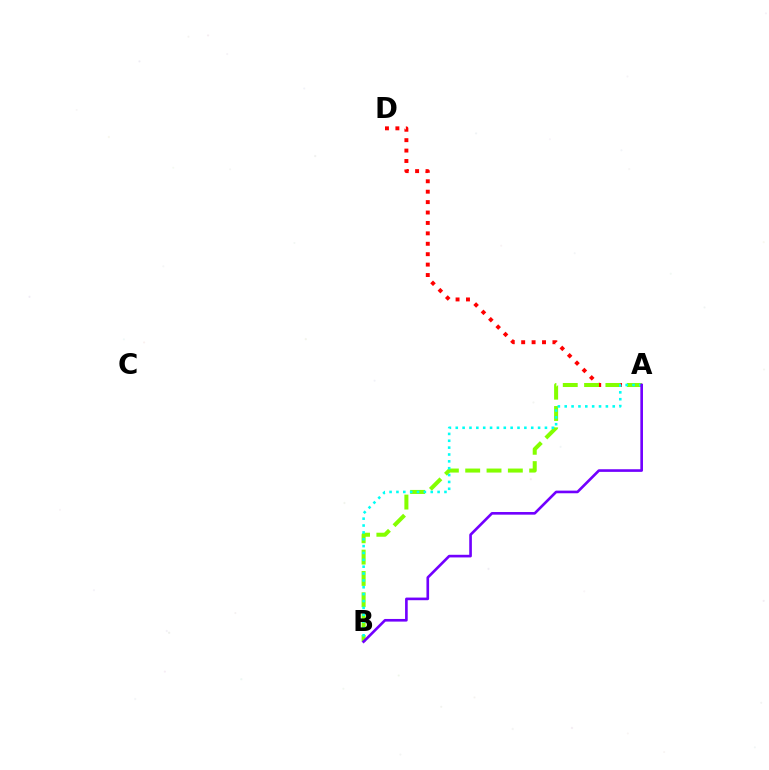{('A', 'D'): [{'color': '#ff0000', 'line_style': 'dotted', 'thickness': 2.83}], ('A', 'B'): [{'color': '#84ff00', 'line_style': 'dashed', 'thickness': 2.9}, {'color': '#00fff6', 'line_style': 'dotted', 'thickness': 1.86}, {'color': '#7200ff', 'line_style': 'solid', 'thickness': 1.9}]}